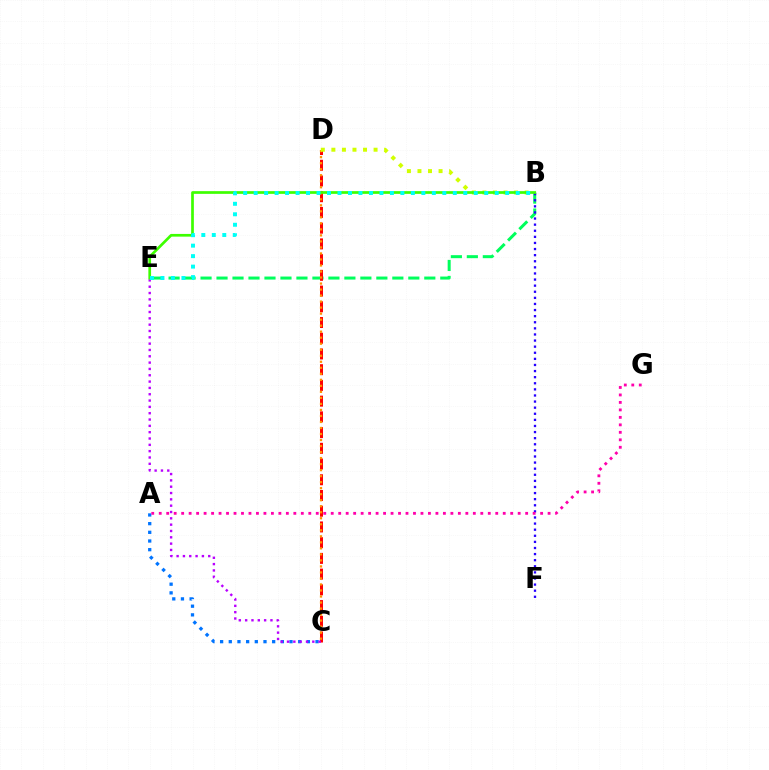{('B', 'E'): [{'color': '#00ff5c', 'line_style': 'dashed', 'thickness': 2.17}, {'color': '#3dff00', 'line_style': 'solid', 'thickness': 1.95}, {'color': '#00fff6', 'line_style': 'dotted', 'thickness': 2.85}], ('C', 'D'): [{'color': '#ff0000', 'line_style': 'dashed', 'thickness': 2.14}, {'color': '#ff9400', 'line_style': 'dotted', 'thickness': 1.64}], ('B', 'F'): [{'color': '#2500ff', 'line_style': 'dotted', 'thickness': 1.66}], ('A', 'C'): [{'color': '#0074ff', 'line_style': 'dotted', 'thickness': 2.36}], ('B', 'D'): [{'color': '#d1ff00', 'line_style': 'dotted', 'thickness': 2.87}], ('C', 'E'): [{'color': '#b900ff', 'line_style': 'dotted', 'thickness': 1.72}], ('A', 'G'): [{'color': '#ff00ac', 'line_style': 'dotted', 'thickness': 2.03}]}